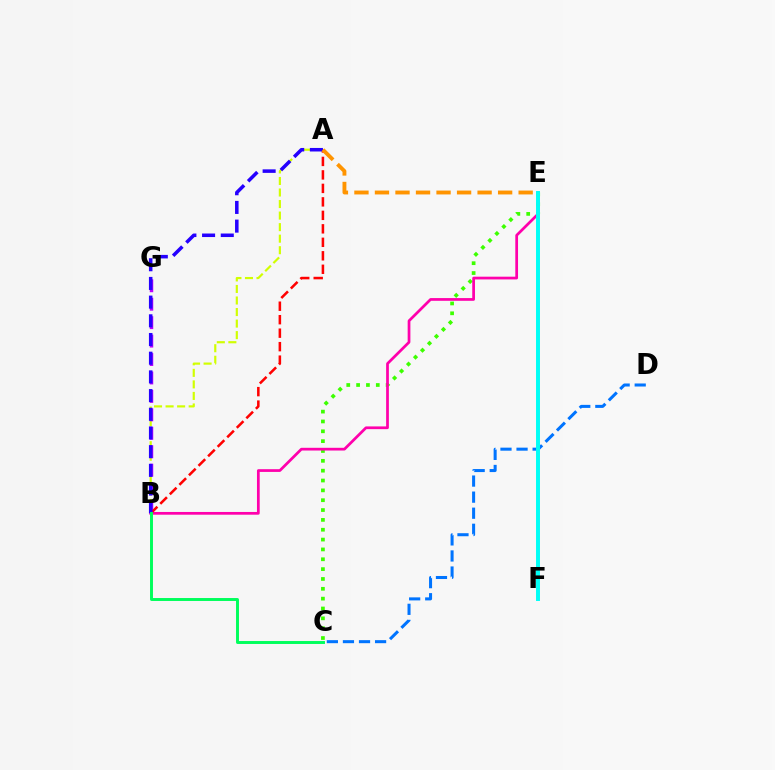{('C', 'E'): [{'color': '#3dff00', 'line_style': 'dotted', 'thickness': 2.67}], ('A', 'B'): [{'color': '#d1ff00', 'line_style': 'dashed', 'thickness': 1.57}, {'color': '#ff0000', 'line_style': 'dashed', 'thickness': 1.83}, {'color': '#2500ff', 'line_style': 'dashed', 'thickness': 2.54}], ('B', 'E'): [{'color': '#ff00ac', 'line_style': 'solid', 'thickness': 1.97}], ('B', 'G'): [{'color': '#b900ff', 'line_style': 'dashed', 'thickness': 2.51}], ('C', 'D'): [{'color': '#0074ff', 'line_style': 'dashed', 'thickness': 2.18}], ('A', 'E'): [{'color': '#ff9400', 'line_style': 'dashed', 'thickness': 2.79}], ('E', 'F'): [{'color': '#00fff6', 'line_style': 'solid', 'thickness': 2.84}], ('B', 'C'): [{'color': '#00ff5c', 'line_style': 'solid', 'thickness': 2.11}]}